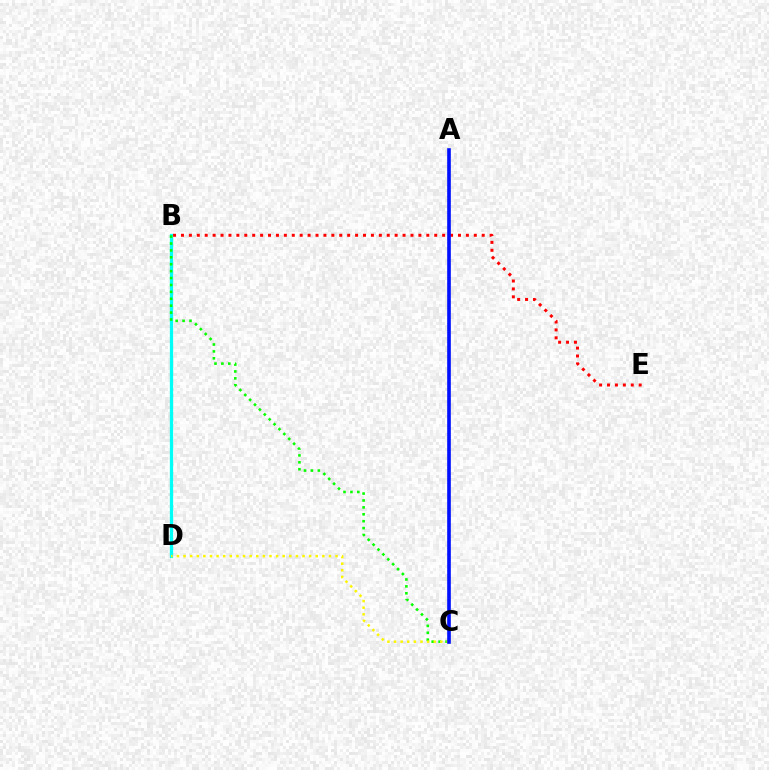{('B', 'D'): [{'color': '#00fff6', 'line_style': 'solid', 'thickness': 2.36}], ('B', 'C'): [{'color': '#08ff00', 'line_style': 'dotted', 'thickness': 1.88}], ('B', 'E'): [{'color': '#ff0000', 'line_style': 'dotted', 'thickness': 2.15}], ('A', 'C'): [{'color': '#ee00ff', 'line_style': 'dotted', 'thickness': 1.56}, {'color': '#0010ff', 'line_style': 'solid', 'thickness': 2.61}], ('C', 'D'): [{'color': '#fcf500', 'line_style': 'dotted', 'thickness': 1.8}]}